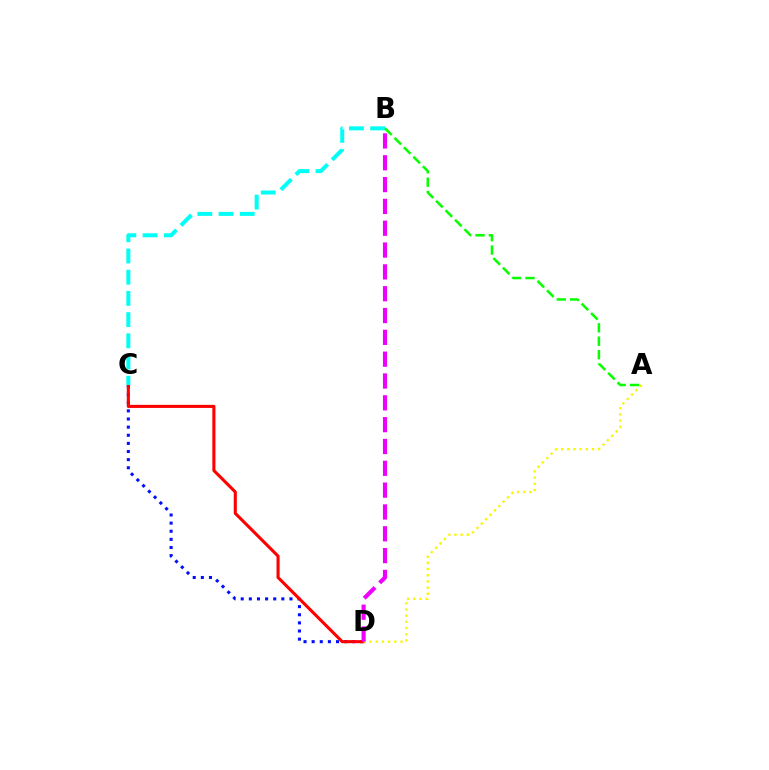{('C', 'D'): [{'color': '#0010ff', 'line_style': 'dotted', 'thickness': 2.21}, {'color': '#ff0000', 'line_style': 'solid', 'thickness': 2.22}], ('B', 'C'): [{'color': '#00fff6', 'line_style': 'dashed', 'thickness': 2.88}], ('A', 'B'): [{'color': '#08ff00', 'line_style': 'dashed', 'thickness': 1.82}], ('A', 'D'): [{'color': '#fcf500', 'line_style': 'dotted', 'thickness': 1.68}], ('B', 'D'): [{'color': '#ee00ff', 'line_style': 'dashed', 'thickness': 2.96}]}